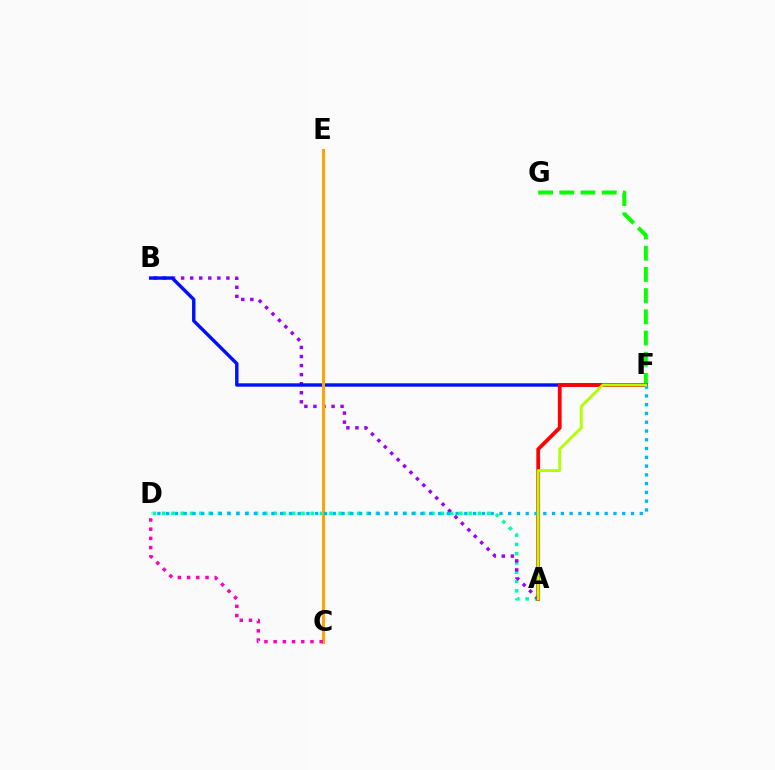{('A', 'D'): [{'color': '#00ff9d', 'line_style': 'dotted', 'thickness': 2.52}], ('F', 'G'): [{'color': '#08ff00', 'line_style': 'dashed', 'thickness': 2.88}], ('A', 'B'): [{'color': '#9b00ff', 'line_style': 'dotted', 'thickness': 2.46}], ('B', 'F'): [{'color': '#0010ff', 'line_style': 'solid', 'thickness': 2.45}], ('C', 'E'): [{'color': '#ffa500', 'line_style': 'solid', 'thickness': 2.17}], ('A', 'F'): [{'color': '#ff0000', 'line_style': 'solid', 'thickness': 2.71}, {'color': '#b3ff00', 'line_style': 'solid', 'thickness': 2.07}], ('D', 'F'): [{'color': '#00b5ff', 'line_style': 'dotted', 'thickness': 2.38}], ('C', 'D'): [{'color': '#ff00bd', 'line_style': 'dotted', 'thickness': 2.5}]}